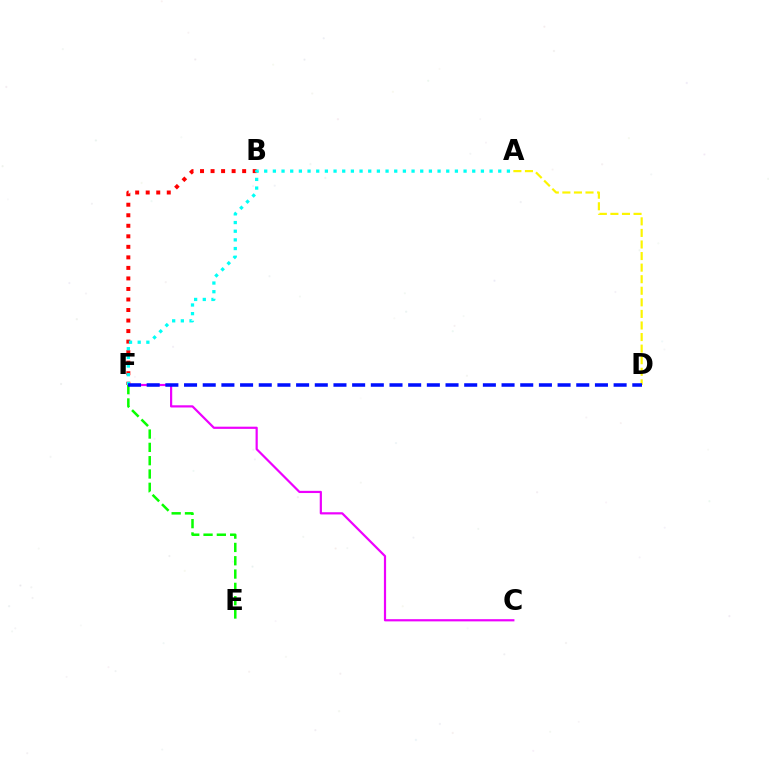{('B', 'F'): [{'color': '#ff0000', 'line_style': 'dotted', 'thickness': 2.86}], ('A', 'D'): [{'color': '#fcf500', 'line_style': 'dashed', 'thickness': 1.57}], ('C', 'F'): [{'color': '#ee00ff', 'line_style': 'solid', 'thickness': 1.58}], ('A', 'F'): [{'color': '#00fff6', 'line_style': 'dotted', 'thickness': 2.36}], ('E', 'F'): [{'color': '#08ff00', 'line_style': 'dashed', 'thickness': 1.81}], ('D', 'F'): [{'color': '#0010ff', 'line_style': 'dashed', 'thickness': 2.54}]}